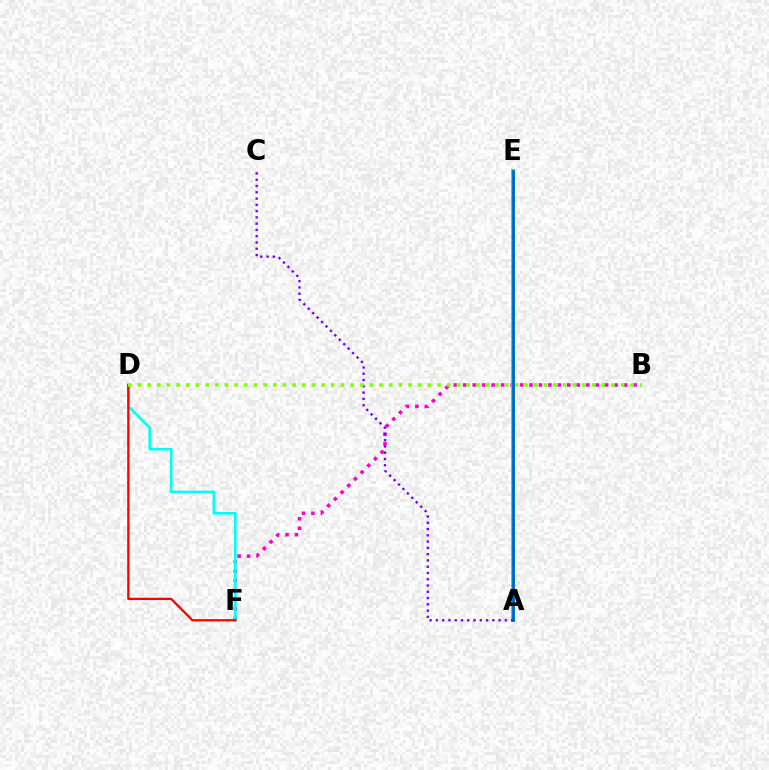{('B', 'F'): [{'color': '#ff00cf', 'line_style': 'dotted', 'thickness': 2.57}], ('A', 'E'): [{'color': '#ffbd00', 'line_style': 'dashed', 'thickness': 1.89}, {'color': '#00ff39', 'line_style': 'solid', 'thickness': 2.75}, {'color': '#004bff', 'line_style': 'solid', 'thickness': 1.8}], ('D', 'F'): [{'color': '#00fff6', 'line_style': 'solid', 'thickness': 1.92}, {'color': '#ff0000', 'line_style': 'solid', 'thickness': 1.64}], ('A', 'C'): [{'color': '#7200ff', 'line_style': 'dotted', 'thickness': 1.7}], ('B', 'D'): [{'color': '#84ff00', 'line_style': 'dotted', 'thickness': 2.63}]}